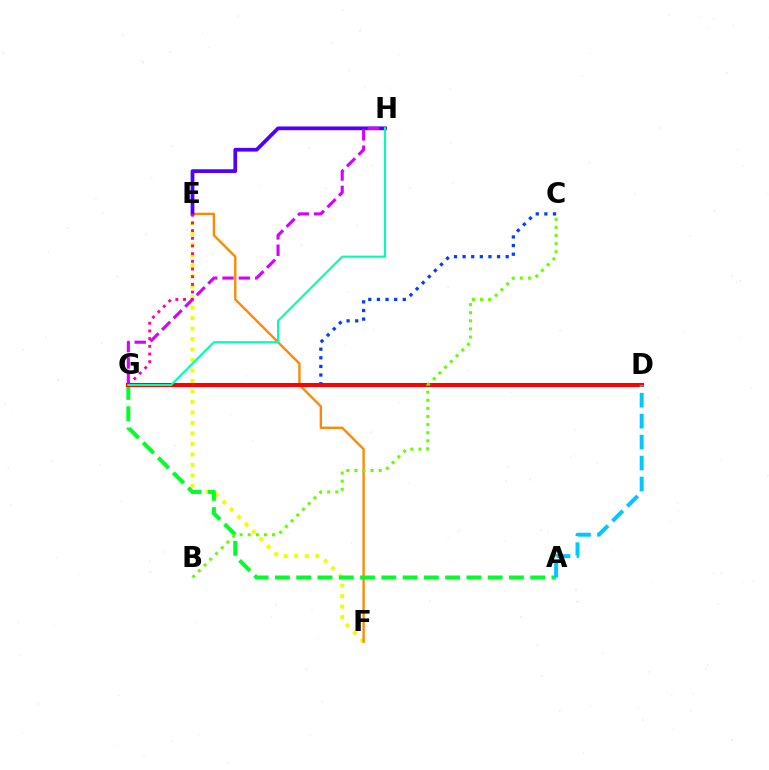{('E', 'F'): [{'color': '#eeff00', 'line_style': 'dotted', 'thickness': 2.85}, {'color': '#ff8800', 'line_style': 'solid', 'thickness': 1.69}], ('E', 'H'): [{'color': '#4f00ff', 'line_style': 'solid', 'thickness': 2.69}], ('C', 'G'): [{'color': '#003fff', 'line_style': 'dotted', 'thickness': 2.34}], ('E', 'G'): [{'color': '#ff00a0', 'line_style': 'dotted', 'thickness': 2.09}], ('A', 'G'): [{'color': '#00ff27', 'line_style': 'dashed', 'thickness': 2.89}], ('G', 'H'): [{'color': '#d600ff', 'line_style': 'dashed', 'thickness': 2.22}, {'color': '#00ffaf', 'line_style': 'solid', 'thickness': 1.52}], ('D', 'G'): [{'color': '#ff0000', 'line_style': 'solid', 'thickness': 2.94}], ('B', 'C'): [{'color': '#66ff00', 'line_style': 'dotted', 'thickness': 2.2}], ('A', 'D'): [{'color': '#00c7ff', 'line_style': 'dashed', 'thickness': 2.85}]}